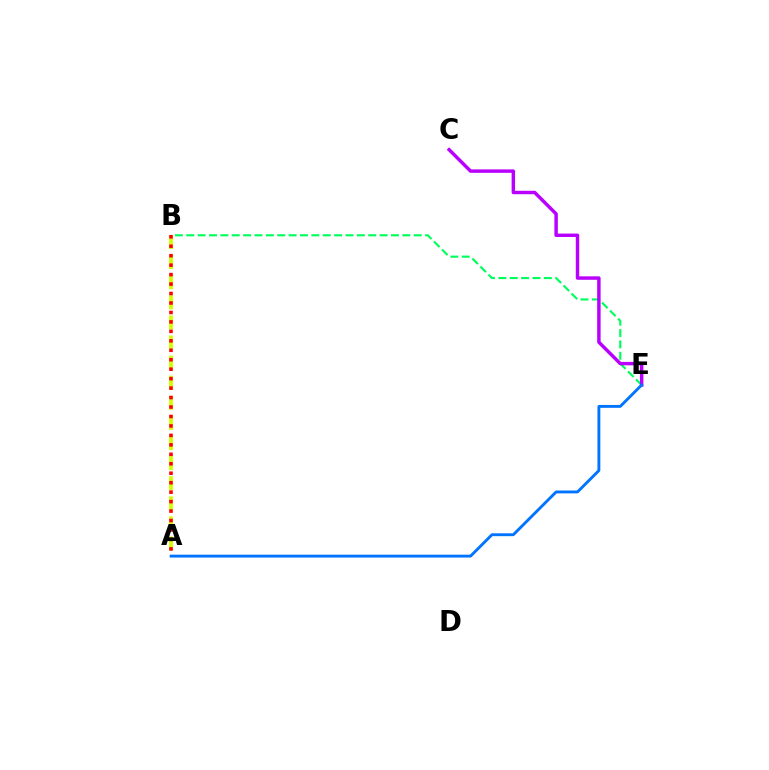{('B', 'E'): [{'color': '#00ff5c', 'line_style': 'dashed', 'thickness': 1.54}], ('C', 'E'): [{'color': '#b900ff', 'line_style': 'solid', 'thickness': 2.48}], ('A', 'B'): [{'color': '#d1ff00', 'line_style': 'dashed', 'thickness': 2.73}, {'color': '#ff0000', 'line_style': 'dotted', 'thickness': 2.57}], ('A', 'E'): [{'color': '#0074ff', 'line_style': 'solid', 'thickness': 2.07}]}